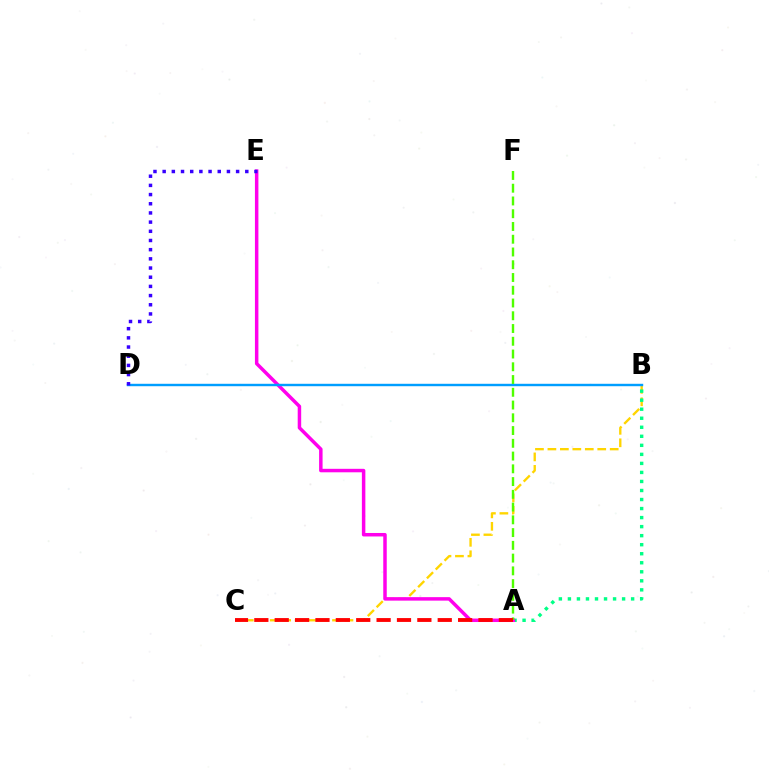{('B', 'C'): [{'color': '#ffd500', 'line_style': 'dashed', 'thickness': 1.69}], ('A', 'B'): [{'color': '#00ff86', 'line_style': 'dotted', 'thickness': 2.45}], ('A', 'E'): [{'color': '#ff00ed', 'line_style': 'solid', 'thickness': 2.51}], ('B', 'D'): [{'color': '#009eff', 'line_style': 'solid', 'thickness': 1.75}], ('A', 'F'): [{'color': '#4fff00', 'line_style': 'dashed', 'thickness': 1.73}], ('A', 'C'): [{'color': '#ff0000', 'line_style': 'dashed', 'thickness': 2.77}], ('D', 'E'): [{'color': '#3700ff', 'line_style': 'dotted', 'thickness': 2.49}]}